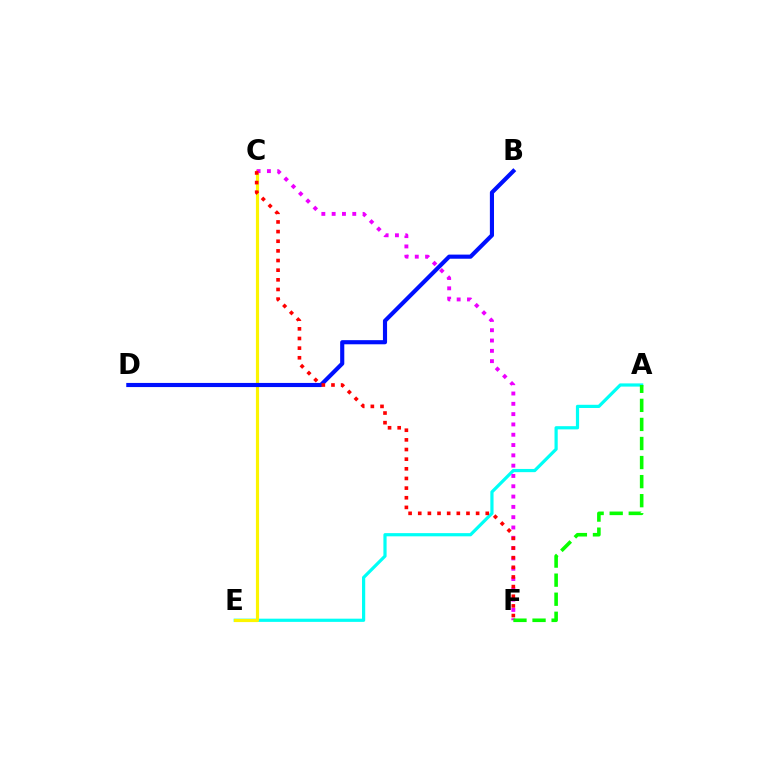{('A', 'E'): [{'color': '#00fff6', 'line_style': 'solid', 'thickness': 2.31}], ('C', 'E'): [{'color': '#fcf500', 'line_style': 'solid', 'thickness': 2.29}], ('B', 'D'): [{'color': '#0010ff', 'line_style': 'solid', 'thickness': 2.97}], ('C', 'F'): [{'color': '#ee00ff', 'line_style': 'dotted', 'thickness': 2.8}, {'color': '#ff0000', 'line_style': 'dotted', 'thickness': 2.62}], ('A', 'F'): [{'color': '#08ff00', 'line_style': 'dashed', 'thickness': 2.59}]}